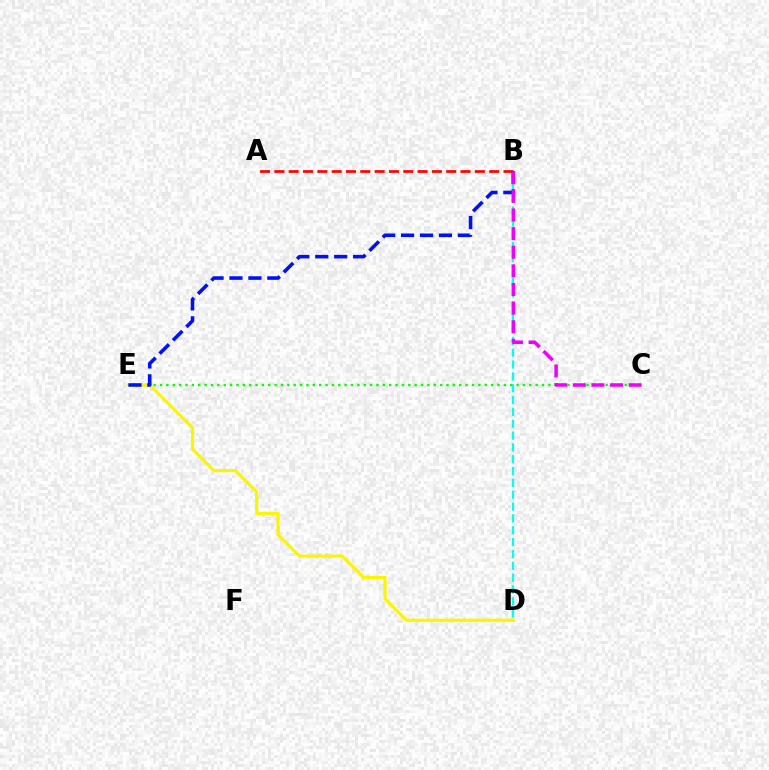{('C', 'E'): [{'color': '#08ff00', 'line_style': 'dotted', 'thickness': 1.73}], ('D', 'E'): [{'color': '#fcf500', 'line_style': 'solid', 'thickness': 2.29}], ('B', 'D'): [{'color': '#00fff6', 'line_style': 'dashed', 'thickness': 1.61}], ('A', 'B'): [{'color': '#ff0000', 'line_style': 'dashed', 'thickness': 1.95}], ('B', 'E'): [{'color': '#0010ff', 'line_style': 'dashed', 'thickness': 2.57}], ('B', 'C'): [{'color': '#ee00ff', 'line_style': 'dashed', 'thickness': 2.53}]}